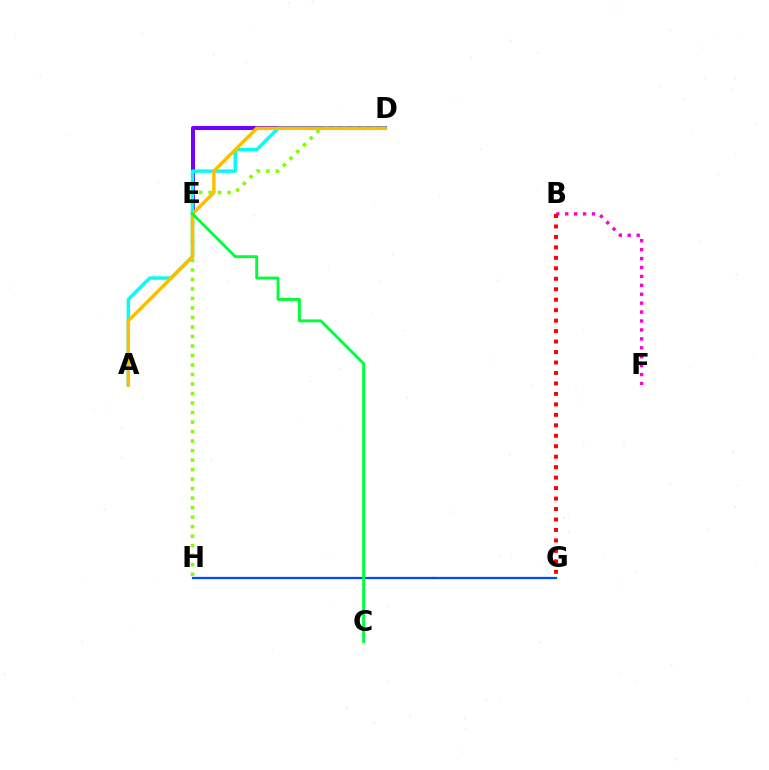{('D', 'E'): [{'color': '#7200ff', 'line_style': 'solid', 'thickness': 2.88}], ('G', 'H'): [{'color': '#004bff', 'line_style': 'solid', 'thickness': 1.63}], ('D', 'H'): [{'color': '#84ff00', 'line_style': 'dotted', 'thickness': 2.58}], ('A', 'D'): [{'color': '#00fff6', 'line_style': 'solid', 'thickness': 2.49}, {'color': '#ffbd00', 'line_style': 'solid', 'thickness': 2.47}], ('B', 'F'): [{'color': '#ff00cf', 'line_style': 'dotted', 'thickness': 2.42}], ('C', 'E'): [{'color': '#00ff39', 'line_style': 'solid', 'thickness': 2.07}], ('B', 'G'): [{'color': '#ff0000', 'line_style': 'dotted', 'thickness': 2.84}]}